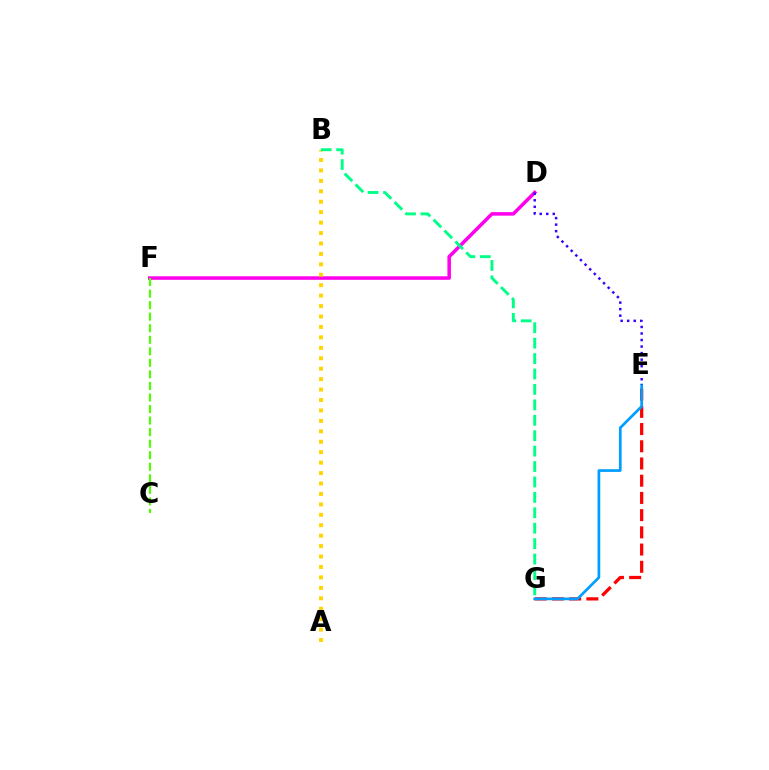{('D', 'F'): [{'color': '#ff00ed', 'line_style': 'solid', 'thickness': 2.54}], ('A', 'B'): [{'color': '#ffd500', 'line_style': 'dotted', 'thickness': 2.84}], ('B', 'G'): [{'color': '#00ff86', 'line_style': 'dashed', 'thickness': 2.1}], ('E', 'G'): [{'color': '#ff0000', 'line_style': 'dashed', 'thickness': 2.34}, {'color': '#009eff', 'line_style': 'solid', 'thickness': 1.95}], ('D', 'E'): [{'color': '#3700ff', 'line_style': 'dotted', 'thickness': 1.78}], ('C', 'F'): [{'color': '#4fff00', 'line_style': 'dashed', 'thickness': 1.57}]}